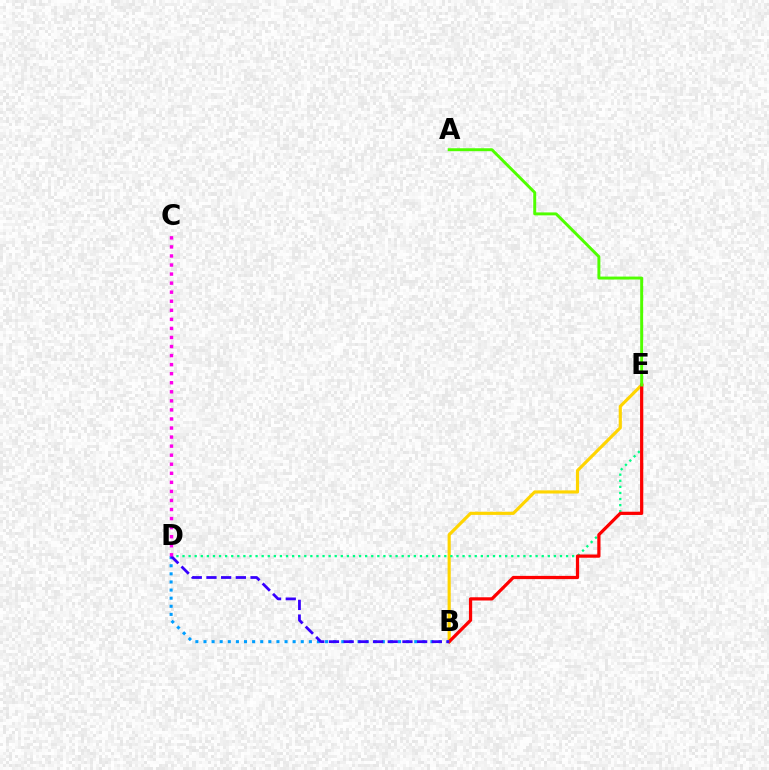{('B', 'E'): [{'color': '#ffd500', 'line_style': 'solid', 'thickness': 2.27}, {'color': '#ff0000', 'line_style': 'solid', 'thickness': 2.33}], ('D', 'E'): [{'color': '#00ff86', 'line_style': 'dotted', 'thickness': 1.65}], ('B', 'D'): [{'color': '#009eff', 'line_style': 'dotted', 'thickness': 2.2}, {'color': '#3700ff', 'line_style': 'dashed', 'thickness': 2.0}], ('C', 'D'): [{'color': '#ff00ed', 'line_style': 'dotted', 'thickness': 2.46}], ('A', 'E'): [{'color': '#4fff00', 'line_style': 'solid', 'thickness': 2.12}]}